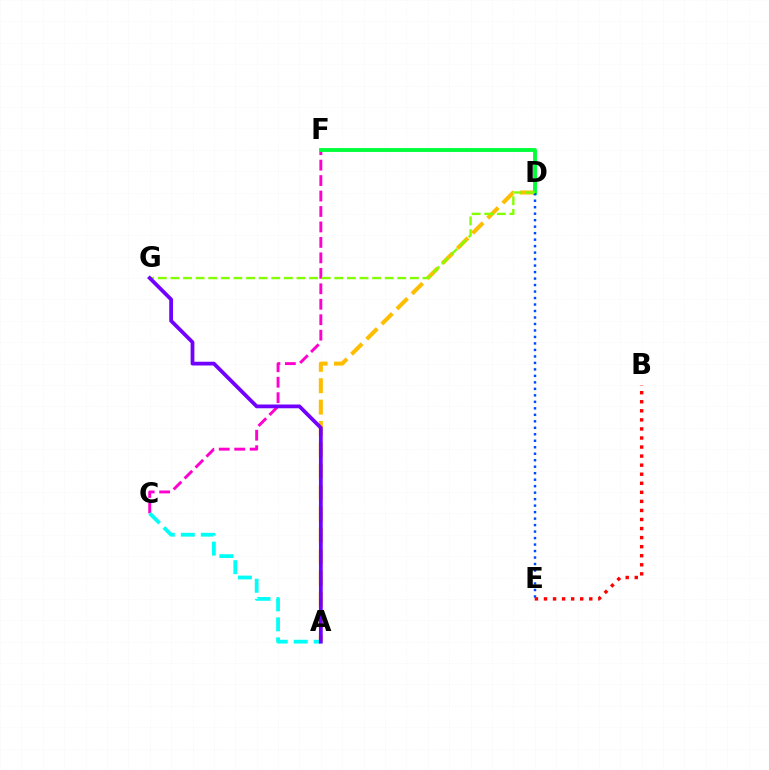{('B', 'E'): [{'color': '#ff0000', 'line_style': 'dotted', 'thickness': 2.46}], ('A', 'D'): [{'color': '#ffbd00', 'line_style': 'dashed', 'thickness': 2.91}], ('C', 'F'): [{'color': '#ff00cf', 'line_style': 'dashed', 'thickness': 2.1}], ('D', 'F'): [{'color': '#00ff39', 'line_style': 'solid', 'thickness': 2.78}], ('A', 'C'): [{'color': '#00fff6', 'line_style': 'dashed', 'thickness': 2.71}], ('D', 'E'): [{'color': '#004bff', 'line_style': 'dotted', 'thickness': 1.76}], ('D', 'G'): [{'color': '#84ff00', 'line_style': 'dashed', 'thickness': 1.71}], ('A', 'G'): [{'color': '#7200ff', 'line_style': 'solid', 'thickness': 2.71}]}